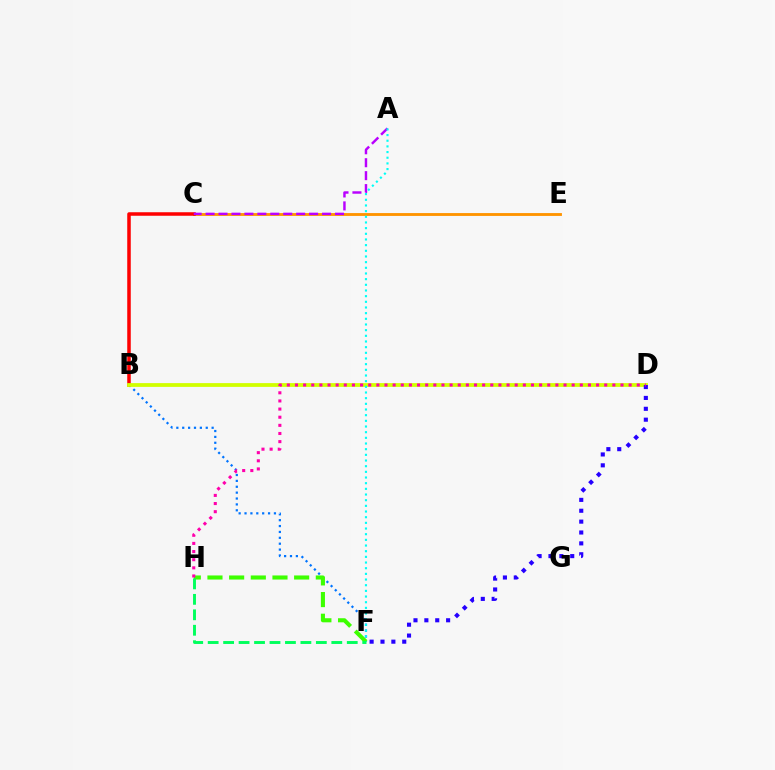{('B', 'F'): [{'color': '#0074ff', 'line_style': 'dotted', 'thickness': 1.6}], ('C', 'E'): [{'color': '#ff9400', 'line_style': 'solid', 'thickness': 2.06}], ('B', 'C'): [{'color': '#ff0000', 'line_style': 'solid', 'thickness': 2.53}], ('B', 'D'): [{'color': '#d1ff00', 'line_style': 'solid', 'thickness': 2.72}], ('A', 'C'): [{'color': '#b900ff', 'line_style': 'dashed', 'thickness': 1.76}], ('D', 'F'): [{'color': '#2500ff', 'line_style': 'dotted', 'thickness': 2.96}], ('A', 'F'): [{'color': '#00fff6', 'line_style': 'dotted', 'thickness': 1.54}], ('F', 'H'): [{'color': '#3dff00', 'line_style': 'dashed', 'thickness': 2.94}, {'color': '#00ff5c', 'line_style': 'dashed', 'thickness': 2.1}], ('D', 'H'): [{'color': '#ff00ac', 'line_style': 'dotted', 'thickness': 2.21}]}